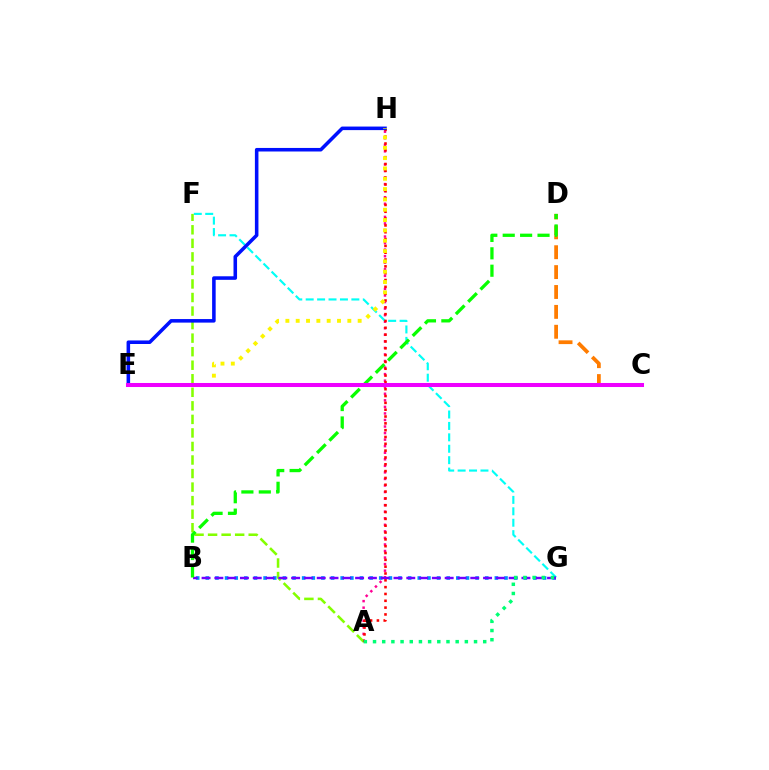{('A', 'H'): [{'color': '#ff0094', 'line_style': 'dotted', 'thickness': 1.78}, {'color': '#ff0000', 'line_style': 'dotted', 'thickness': 1.85}], ('F', 'G'): [{'color': '#00fff6', 'line_style': 'dashed', 'thickness': 1.55}], ('A', 'F'): [{'color': '#84ff00', 'line_style': 'dashed', 'thickness': 1.84}], ('B', 'G'): [{'color': '#008cff', 'line_style': 'dotted', 'thickness': 2.62}, {'color': '#7200ff', 'line_style': 'dashed', 'thickness': 1.74}], ('C', 'D'): [{'color': '#ff7c00', 'line_style': 'dashed', 'thickness': 2.7}], ('E', 'H'): [{'color': '#0010ff', 'line_style': 'solid', 'thickness': 2.56}, {'color': '#fcf500', 'line_style': 'dotted', 'thickness': 2.81}], ('B', 'D'): [{'color': '#08ff00', 'line_style': 'dashed', 'thickness': 2.36}], ('A', 'G'): [{'color': '#00ff74', 'line_style': 'dotted', 'thickness': 2.49}], ('C', 'E'): [{'color': '#ee00ff', 'line_style': 'solid', 'thickness': 2.9}]}